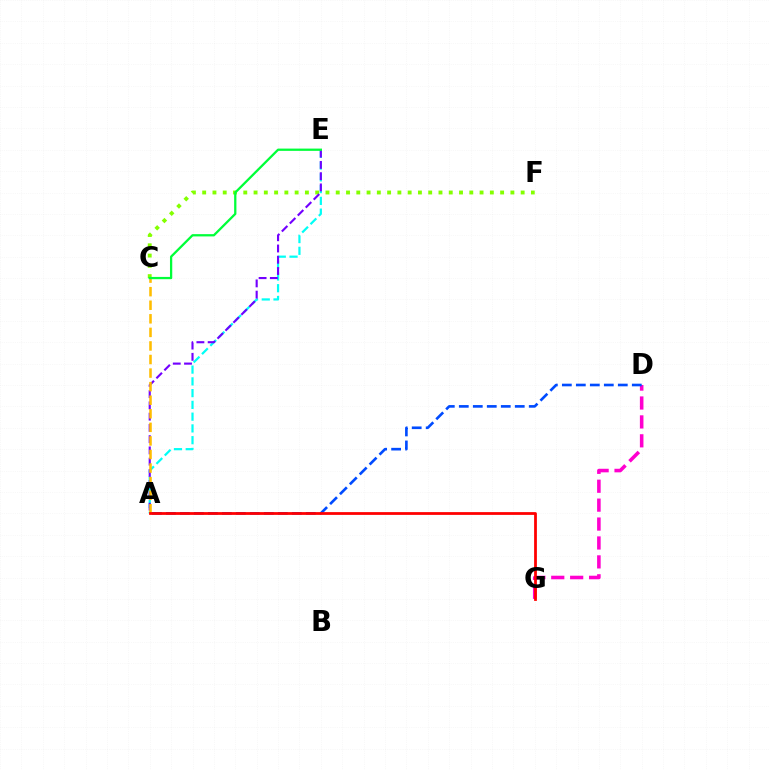{('D', 'G'): [{'color': '#ff00cf', 'line_style': 'dashed', 'thickness': 2.57}], ('A', 'D'): [{'color': '#004bff', 'line_style': 'dashed', 'thickness': 1.9}], ('A', 'E'): [{'color': '#00fff6', 'line_style': 'dashed', 'thickness': 1.6}, {'color': '#7200ff', 'line_style': 'dashed', 'thickness': 1.53}], ('C', 'F'): [{'color': '#84ff00', 'line_style': 'dotted', 'thickness': 2.79}], ('A', 'C'): [{'color': '#ffbd00', 'line_style': 'dashed', 'thickness': 1.84}], ('C', 'E'): [{'color': '#00ff39', 'line_style': 'solid', 'thickness': 1.64}], ('A', 'G'): [{'color': '#ff0000', 'line_style': 'solid', 'thickness': 1.99}]}